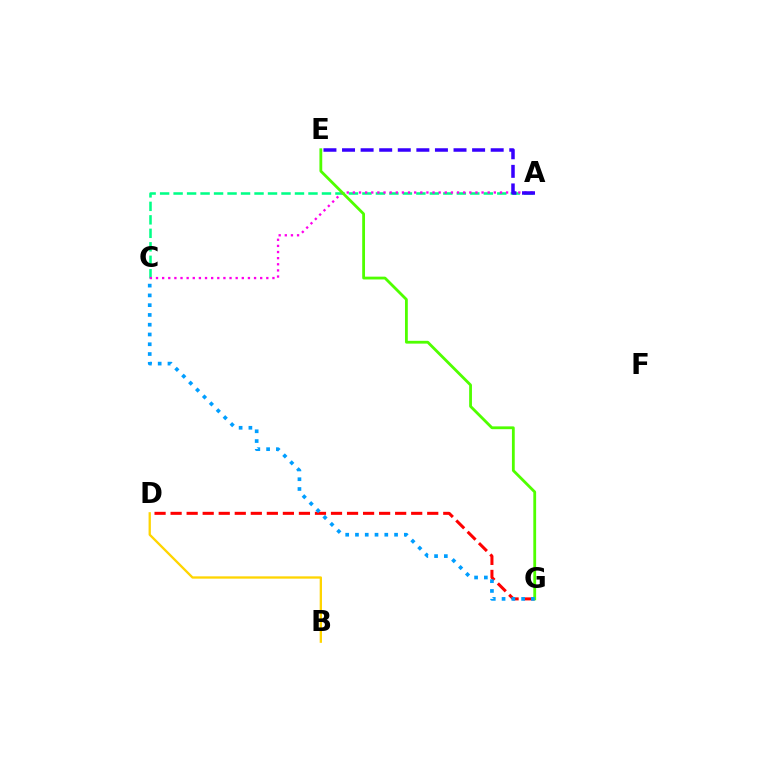{('A', 'C'): [{'color': '#00ff86', 'line_style': 'dashed', 'thickness': 1.83}, {'color': '#ff00ed', 'line_style': 'dotted', 'thickness': 1.66}], ('B', 'D'): [{'color': '#ffd500', 'line_style': 'solid', 'thickness': 1.66}], ('D', 'G'): [{'color': '#ff0000', 'line_style': 'dashed', 'thickness': 2.18}], ('E', 'G'): [{'color': '#4fff00', 'line_style': 'solid', 'thickness': 2.02}], ('A', 'E'): [{'color': '#3700ff', 'line_style': 'dashed', 'thickness': 2.52}], ('C', 'G'): [{'color': '#009eff', 'line_style': 'dotted', 'thickness': 2.66}]}